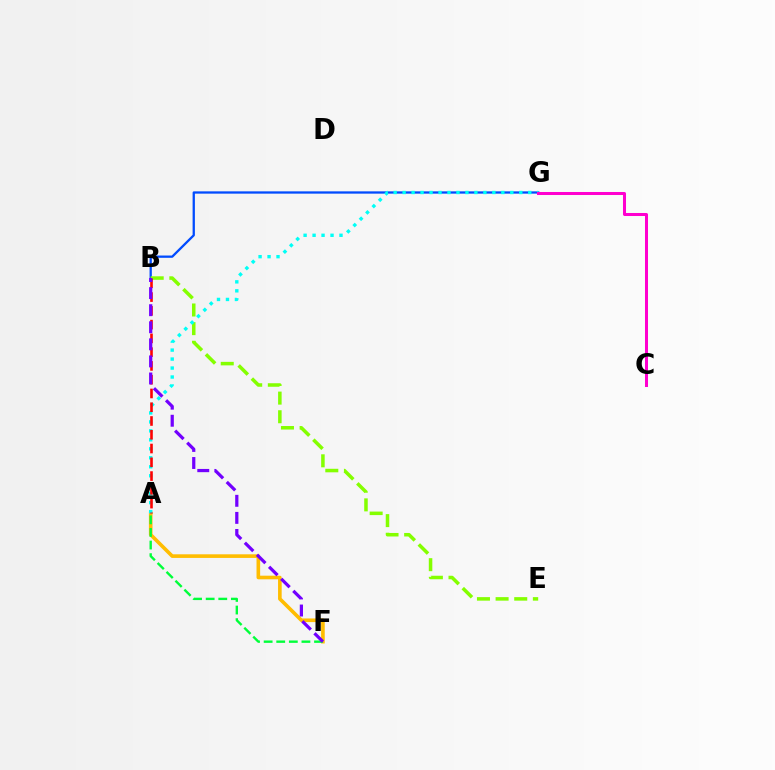{('A', 'F'): [{'color': '#ffbd00', 'line_style': 'solid', 'thickness': 2.61}, {'color': '#00ff39', 'line_style': 'dashed', 'thickness': 1.71}], ('B', 'G'): [{'color': '#004bff', 'line_style': 'solid', 'thickness': 1.65}], ('B', 'E'): [{'color': '#84ff00', 'line_style': 'dashed', 'thickness': 2.53}], ('A', 'G'): [{'color': '#00fff6', 'line_style': 'dotted', 'thickness': 2.44}], ('C', 'G'): [{'color': '#ff00cf', 'line_style': 'solid', 'thickness': 2.18}], ('A', 'B'): [{'color': '#ff0000', 'line_style': 'dashed', 'thickness': 1.87}], ('B', 'F'): [{'color': '#7200ff', 'line_style': 'dashed', 'thickness': 2.32}]}